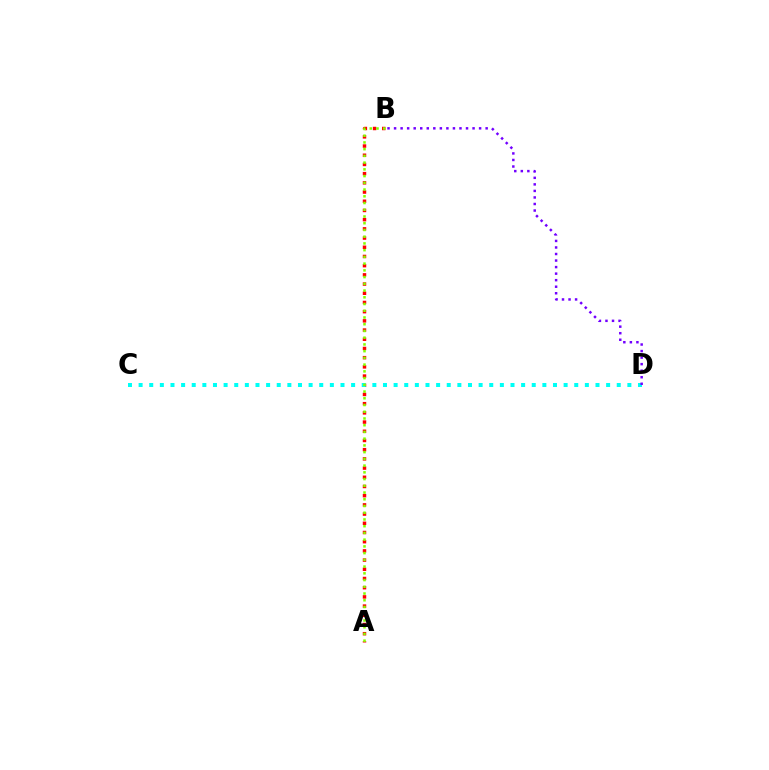{('A', 'B'): [{'color': '#ff0000', 'line_style': 'dotted', 'thickness': 2.5}, {'color': '#84ff00', 'line_style': 'dotted', 'thickness': 1.83}], ('C', 'D'): [{'color': '#00fff6', 'line_style': 'dotted', 'thickness': 2.89}], ('B', 'D'): [{'color': '#7200ff', 'line_style': 'dotted', 'thickness': 1.78}]}